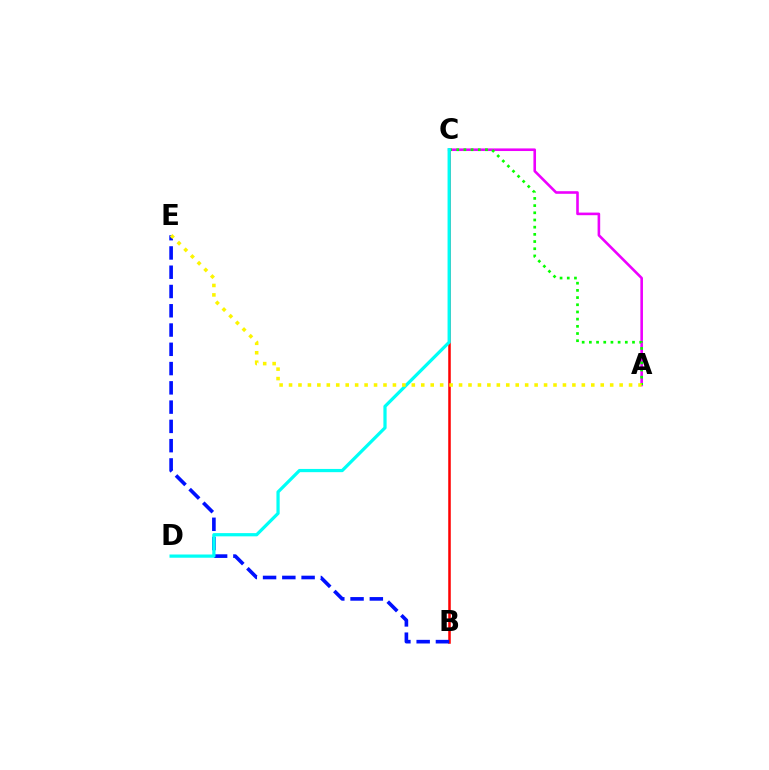{('B', 'C'): [{'color': '#ff0000', 'line_style': 'solid', 'thickness': 1.82}], ('A', 'C'): [{'color': '#ee00ff', 'line_style': 'solid', 'thickness': 1.88}, {'color': '#08ff00', 'line_style': 'dotted', 'thickness': 1.95}], ('B', 'E'): [{'color': '#0010ff', 'line_style': 'dashed', 'thickness': 2.62}], ('C', 'D'): [{'color': '#00fff6', 'line_style': 'solid', 'thickness': 2.32}], ('A', 'E'): [{'color': '#fcf500', 'line_style': 'dotted', 'thickness': 2.57}]}